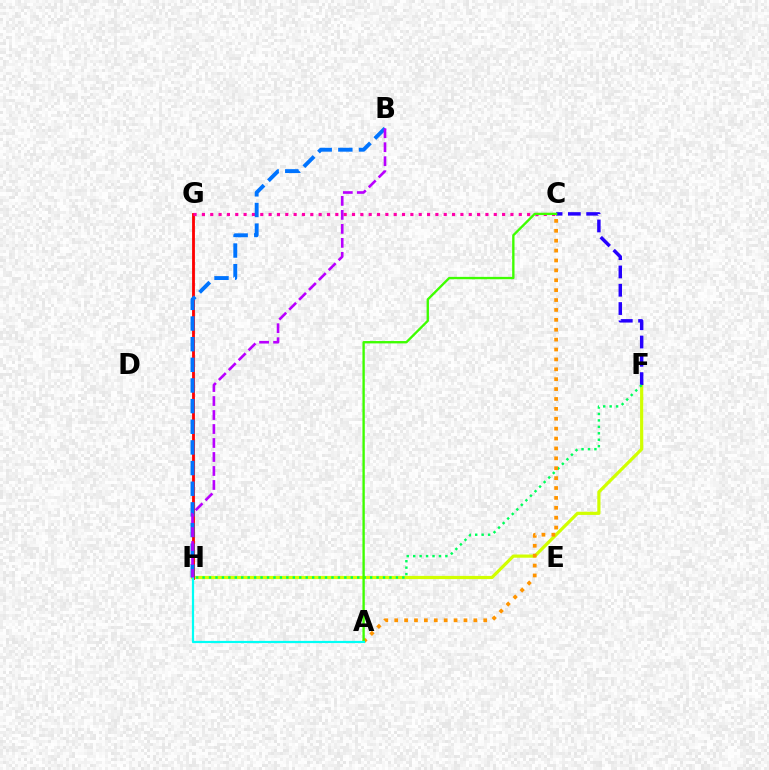{('F', 'H'): [{'color': '#d1ff00', 'line_style': 'solid', 'thickness': 2.3}, {'color': '#00ff5c', 'line_style': 'dotted', 'thickness': 1.75}], ('G', 'H'): [{'color': '#ff0000', 'line_style': 'solid', 'thickness': 2.04}], ('C', 'G'): [{'color': '#ff00ac', 'line_style': 'dotted', 'thickness': 2.27}], ('B', 'H'): [{'color': '#0074ff', 'line_style': 'dashed', 'thickness': 2.81}, {'color': '#b900ff', 'line_style': 'dashed', 'thickness': 1.9}], ('C', 'F'): [{'color': '#2500ff', 'line_style': 'dashed', 'thickness': 2.48}], ('A', 'C'): [{'color': '#ff9400', 'line_style': 'dotted', 'thickness': 2.69}, {'color': '#3dff00', 'line_style': 'solid', 'thickness': 1.69}], ('A', 'H'): [{'color': '#00fff6', 'line_style': 'solid', 'thickness': 1.6}]}